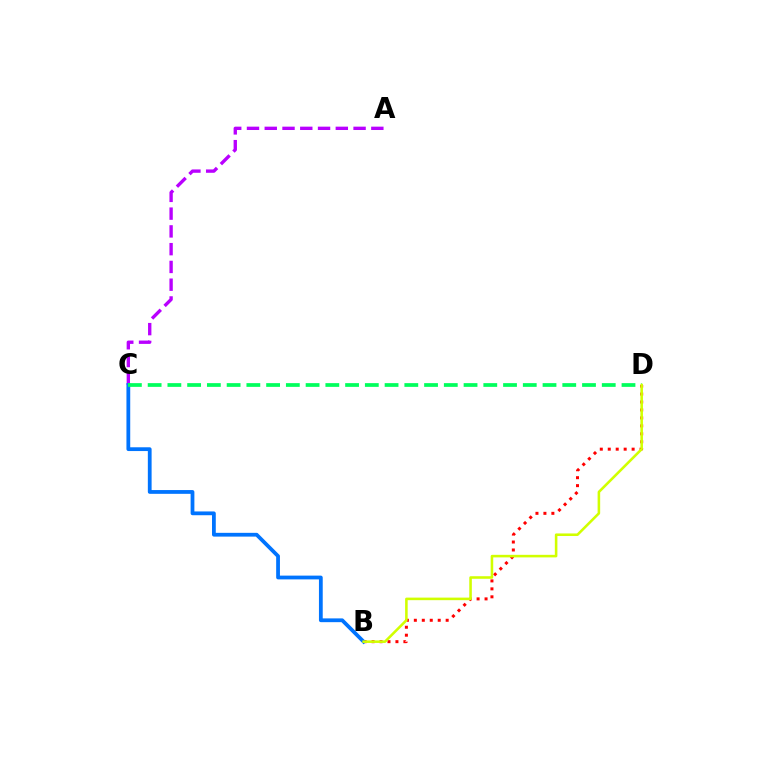{('A', 'C'): [{'color': '#b900ff', 'line_style': 'dashed', 'thickness': 2.41}], ('B', 'D'): [{'color': '#ff0000', 'line_style': 'dotted', 'thickness': 2.16}, {'color': '#d1ff00', 'line_style': 'solid', 'thickness': 1.85}], ('B', 'C'): [{'color': '#0074ff', 'line_style': 'solid', 'thickness': 2.72}], ('C', 'D'): [{'color': '#00ff5c', 'line_style': 'dashed', 'thickness': 2.68}]}